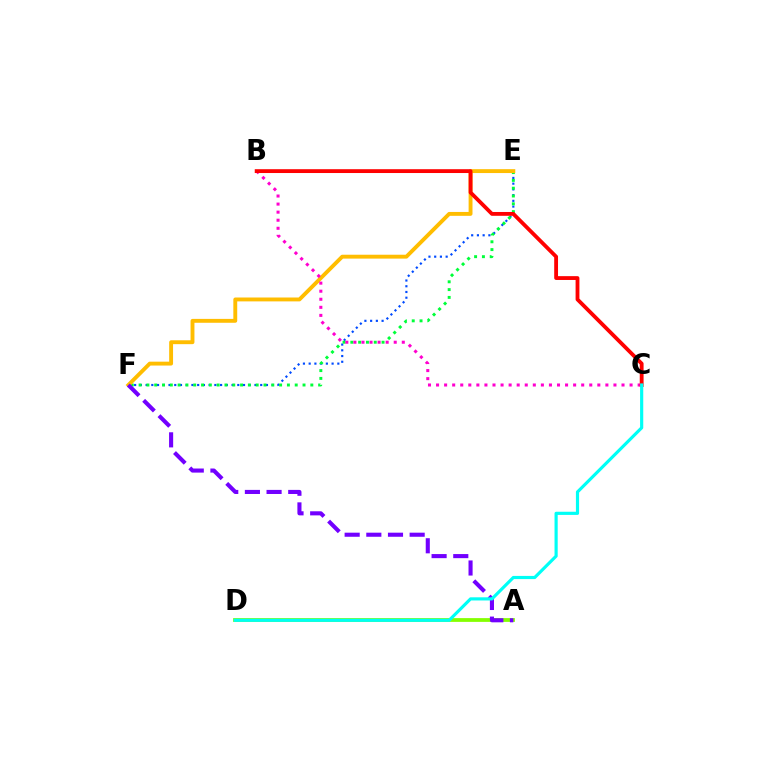{('E', 'F'): [{'color': '#004bff', 'line_style': 'dotted', 'thickness': 1.56}, {'color': '#00ff39', 'line_style': 'dotted', 'thickness': 2.12}, {'color': '#ffbd00', 'line_style': 'solid', 'thickness': 2.8}], ('B', 'C'): [{'color': '#ff00cf', 'line_style': 'dotted', 'thickness': 2.19}, {'color': '#ff0000', 'line_style': 'solid', 'thickness': 2.75}], ('A', 'D'): [{'color': '#84ff00', 'line_style': 'solid', 'thickness': 2.72}], ('A', 'F'): [{'color': '#7200ff', 'line_style': 'dashed', 'thickness': 2.94}], ('C', 'D'): [{'color': '#00fff6', 'line_style': 'solid', 'thickness': 2.28}]}